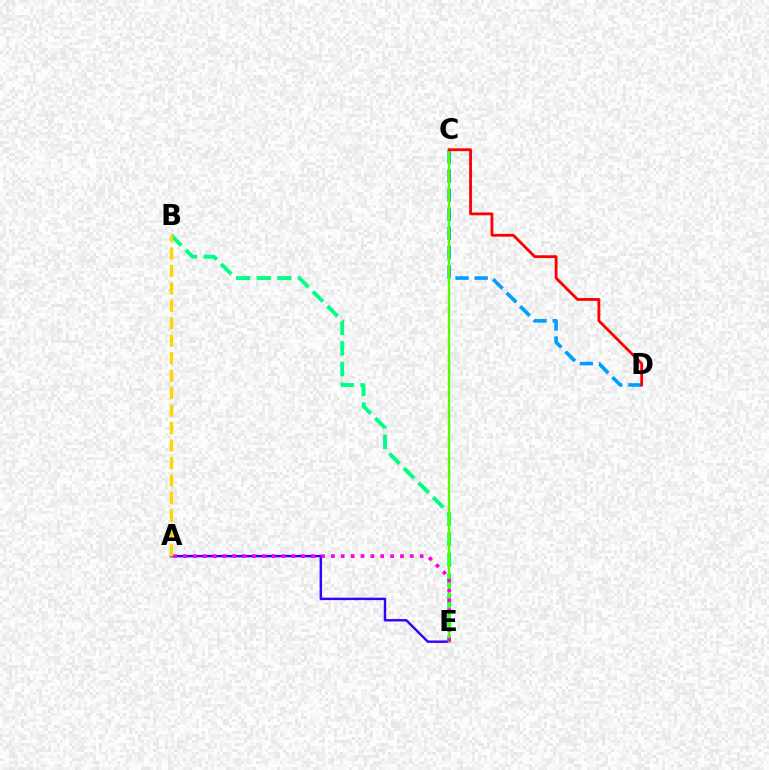{('B', 'E'): [{'color': '#00ff86', 'line_style': 'dashed', 'thickness': 2.8}], ('A', 'E'): [{'color': '#3700ff', 'line_style': 'solid', 'thickness': 1.75}, {'color': '#ff00ed', 'line_style': 'dotted', 'thickness': 2.68}], ('C', 'D'): [{'color': '#009eff', 'line_style': 'dashed', 'thickness': 2.6}, {'color': '#ff0000', 'line_style': 'solid', 'thickness': 2.03}], ('C', 'E'): [{'color': '#4fff00', 'line_style': 'solid', 'thickness': 1.73}], ('A', 'B'): [{'color': '#ffd500', 'line_style': 'dashed', 'thickness': 2.37}]}